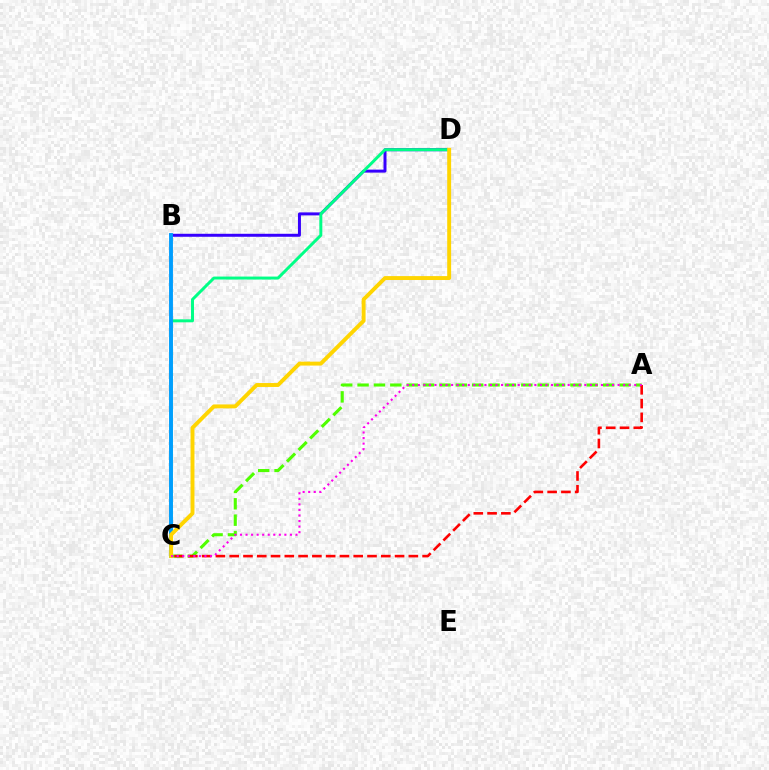{('A', 'C'): [{'color': '#4fff00', 'line_style': 'dashed', 'thickness': 2.22}, {'color': '#ff0000', 'line_style': 'dashed', 'thickness': 1.87}, {'color': '#ff00ed', 'line_style': 'dotted', 'thickness': 1.51}], ('B', 'D'): [{'color': '#3700ff', 'line_style': 'solid', 'thickness': 2.15}], ('C', 'D'): [{'color': '#00ff86', 'line_style': 'solid', 'thickness': 2.14}, {'color': '#ffd500', 'line_style': 'solid', 'thickness': 2.82}], ('B', 'C'): [{'color': '#009eff', 'line_style': 'solid', 'thickness': 2.79}]}